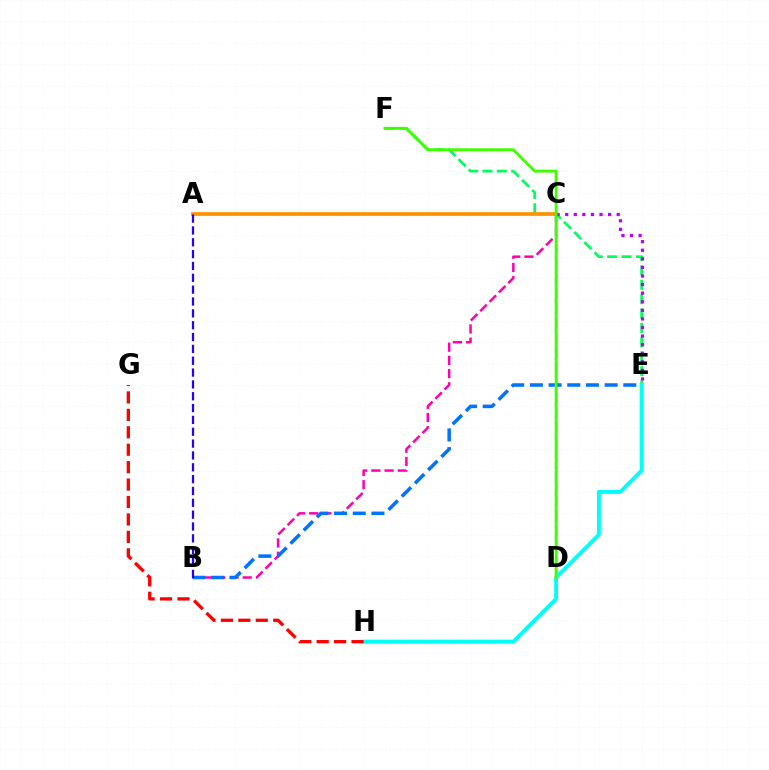{('E', 'F'): [{'color': '#00ff5c', 'line_style': 'dashed', 'thickness': 1.96}], ('E', 'H'): [{'color': '#00fff6', 'line_style': 'solid', 'thickness': 2.82}], ('B', 'C'): [{'color': '#ff00ac', 'line_style': 'dashed', 'thickness': 1.79}], ('G', 'H'): [{'color': '#ff0000', 'line_style': 'dashed', 'thickness': 2.37}], ('A', 'C'): [{'color': '#ff9400', 'line_style': 'solid', 'thickness': 2.68}], ('C', 'D'): [{'color': '#d1ff00', 'line_style': 'dashed', 'thickness': 2.01}], ('C', 'E'): [{'color': '#b900ff', 'line_style': 'dotted', 'thickness': 2.33}], ('B', 'E'): [{'color': '#0074ff', 'line_style': 'dashed', 'thickness': 2.54}], ('D', 'F'): [{'color': '#3dff00', 'line_style': 'solid', 'thickness': 2.06}], ('A', 'B'): [{'color': '#2500ff', 'line_style': 'dashed', 'thickness': 1.61}]}